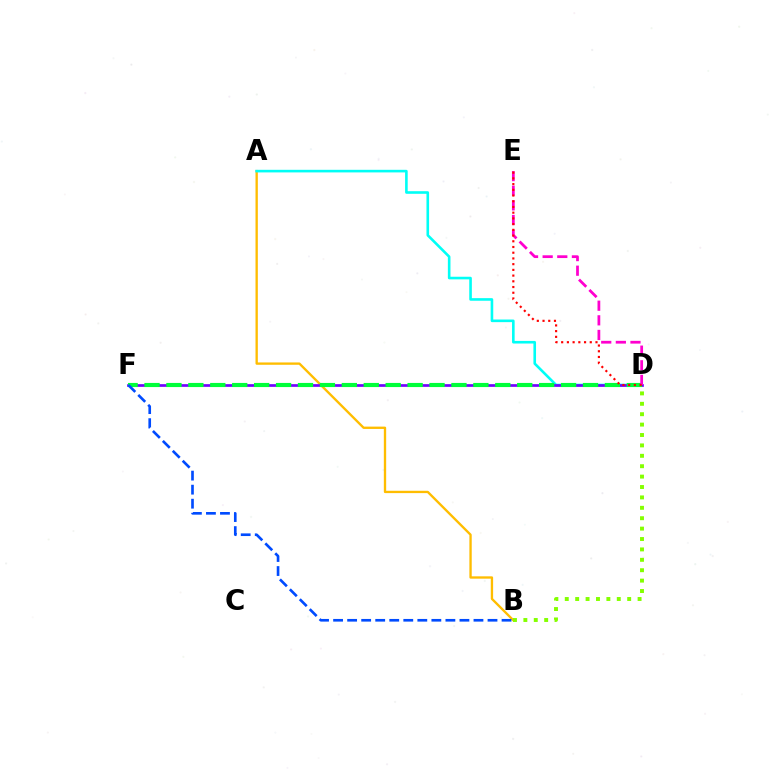{('A', 'B'): [{'color': '#ffbd00', 'line_style': 'solid', 'thickness': 1.68}], ('A', 'D'): [{'color': '#00fff6', 'line_style': 'solid', 'thickness': 1.88}], ('B', 'D'): [{'color': '#84ff00', 'line_style': 'dotted', 'thickness': 2.83}], ('D', 'F'): [{'color': '#7200ff', 'line_style': 'solid', 'thickness': 1.94}, {'color': '#00ff39', 'line_style': 'dashed', 'thickness': 2.98}], ('D', 'E'): [{'color': '#ff00cf', 'line_style': 'dashed', 'thickness': 1.99}, {'color': '#ff0000', 'line_style': 'dotted', 'thickness': 1.55}], ('B', 'F'): [{'color': '#004bff', 'line_style': 'dashed', 'thickness': 1.91}]}